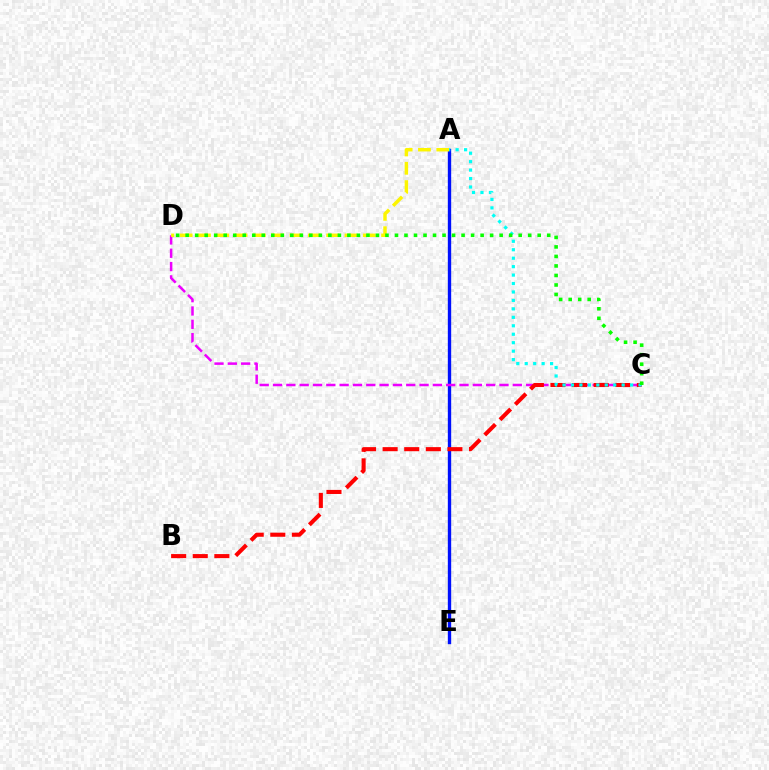{('A', 'E'): [{'color': '#0010ff', 'line_style': 'solid', 'thickness': 2.41}], ('C', 'D'): [{'color': '#ee00ff', 'line_style': 'dashed', 'thickness': 1.81}, {'color': '#08ff00', 'line_style': 'dotted', 'thickness': 2.59}], ('B', 'C'): [{'color': '#ff0000', 'line_style': 'dashed', 'thickness': 2.93}], ('A', 'D'): [{'color': '#fcf500', 'line_style': 'dashed', 'thickness': 2.49}], ('A', 'C'): [{'color': '#00fff6', 'line_style': 'dotted', 'thickness': 2.3}]}